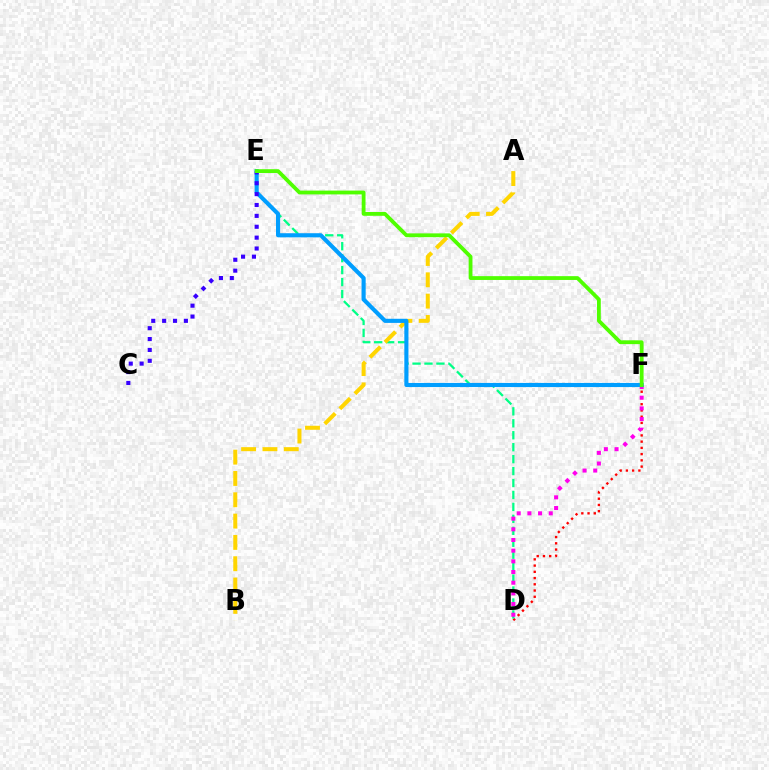{('D', 'F'): [{'color': '#ff0000', 'line_style': 'dotted', 'thickness': 1.69}, {'color': '#ff00ed', 'line_style': 'dotted', 'thickness': 2.9}], ('D', 'E'): [{'color': '#00ff86', 'line_style': 'dashed', 'thickness': 1.62}], ('A', 'B'): [{'color': '#ffd500', 'line_style': 'dashed', 'thickness': 2.9}], ('E', 'F'): [{'color': '#009eff', 'line_style': 'solid', 'thickness': 2.97}, {'color': '#4fff00', 'line_style': 'solid', 'thickness': 2.74}], ('C', 'E'): [{'color': '#3700ff', 'line_style': 'dotted', 'thickness': 2.96}]}